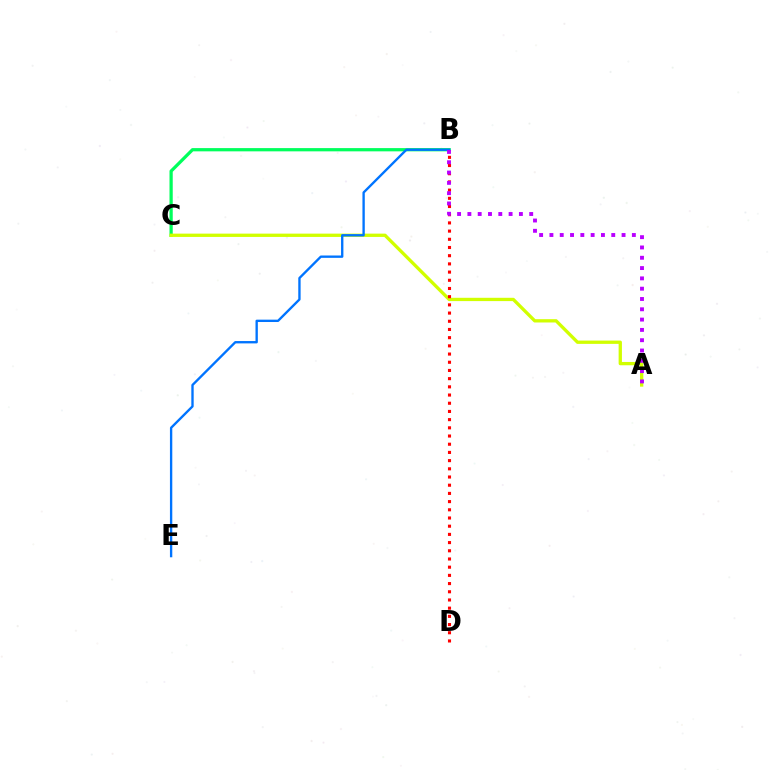{('B', 'C'): [{'color': '#00ff5c', 'line_style': 'solid', 'thickness': 2.34}], ('A', 'C'): [{'color': '#d1ff00', 'line_style': 'solid', 'thickness': 2.38}], ('B', 'E'): [{'color': '#0074ff', 'line_style': 'solid', 'thickness': 1.69}], ('B', 'D'): [{'color': '#ff0000', 'line_style': 'dotted', 'thickness': 2.23}], ('A', 'B'): [{'color': '#b900ff', 'line_style': 'dotted', 'thickness': 2.8}]}